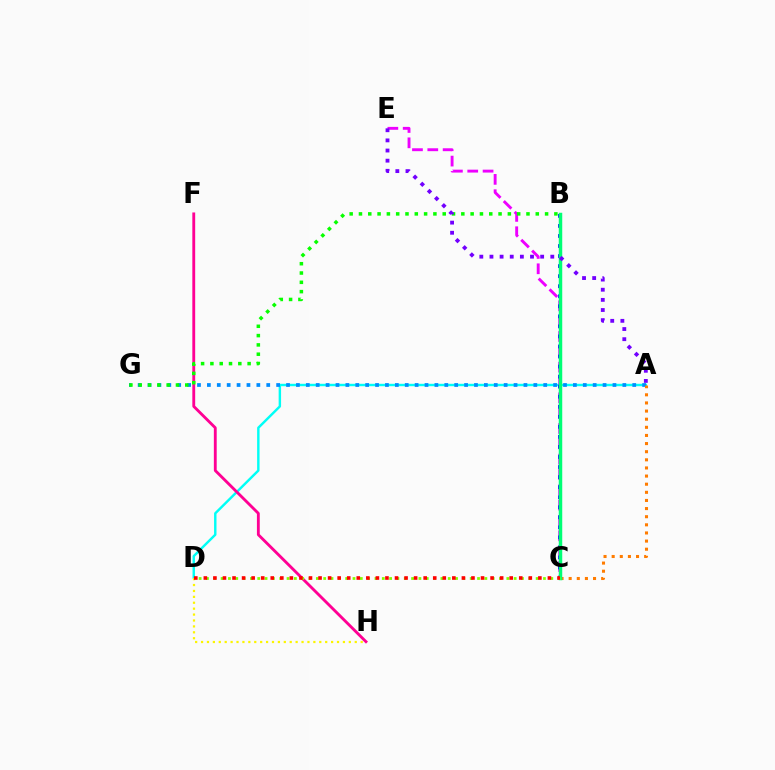{('A', 'D'): [{'color': '#00fff6', 'line_style': 'solid', 'thickness': 1.75}], ('D', 'H'): [{'color': '#fcf500', 'line_style': 'dotted', 'thickness': 1.61}], ('C', 'E'): [{'color': '#ee00ff', 'line_style': 'dashed', 'thickness': 2.08}], ('A', 'G'): [{'color': '#008cff', 'line_style': 'dotted', 'thickness': 2.69}], ('A', 'C'): [{'color': '#ff7c00', 'line_style': 'dotted', 'thickness': 2.21}], ('F', 'H'): [{'color': '#ff0094', 'line_style': 'solid', 'thickness': 2.05}], ('B', 'C'): [{'color': '#0010ff', 'line_style': 'dotted', 'thickness': 2.73}, {'color': '#00ff74', 'line_style': 'solid', 'thickness': 2.5}], ('B', 'G'): [{'color': '#08ff00', 'line_style': 'dotted', 'thickness': 2.53}], ('A', 'E'): [{'color': '#7200ff', 'line_style': 'dotted', 'thickness': 2.76}], ('C', 'D'): [{'color': '#84ff00', 'line_style': 'dotted', 'thickness': 1.99}, {'color': '#ff0000', 'line_style': 'dotted', 'thickness': 2.6}]}